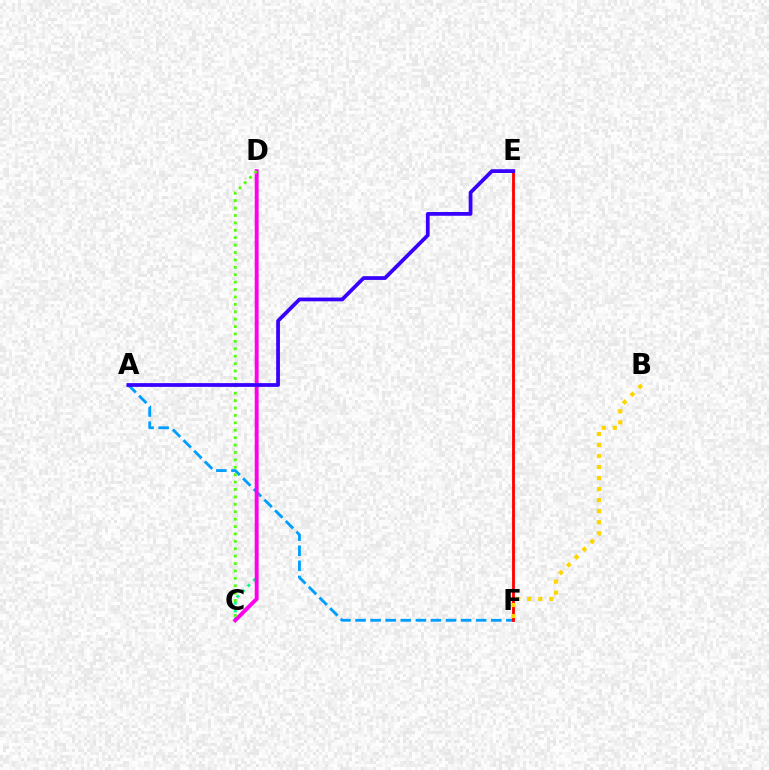{('A', 'F'): [{'color': '#009eff', 'line_style': 'dashed', 'thickness': 2.05}], ('C', 'D'): [{'color': '#00ff86', 'line_style': 'dotted', 'thickness': 2.12}, {'color': '#ff00ed', 'line_style': 'solid', 'thickness': 2.81}, {'color': '#4fff00', 'line_style': 'dotted', 'thickness': 2.01}], ('E', 'F'): [{'color': '#ff0000', 'line_style': 'solid', 'thickness': 2.04}], ('B', 'F'): [{'color': '#ffd500', 'line_style': 'dotted', 'thickness': 3.0}], ('A', 'E'): [{'color': '#3700ff', 'line_style': 'solid', 'thickness': 2.7}]}